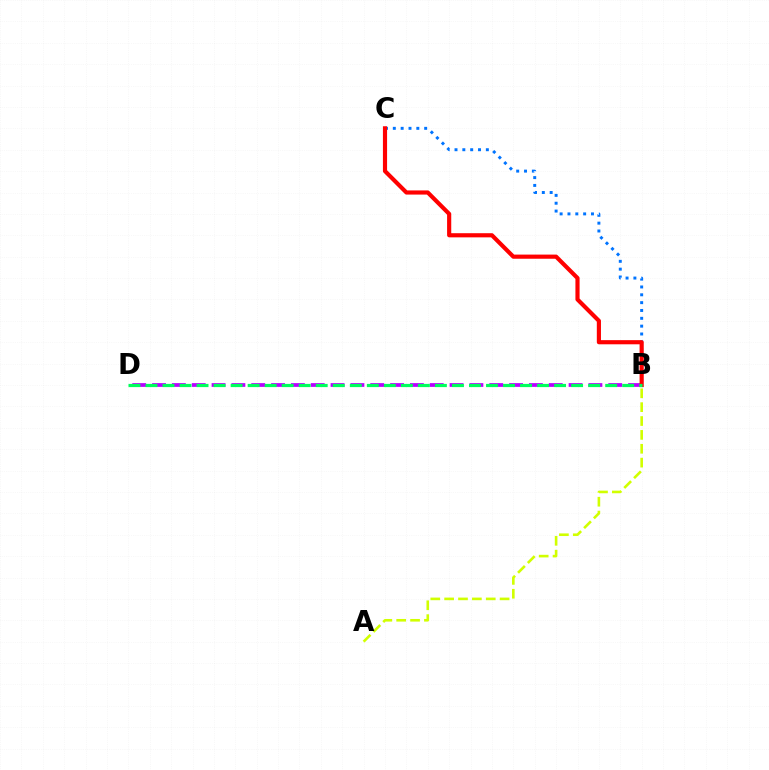{('B', 'D'): [{'color': '#b900ff', 'line_style': 'dashed', 'thickness': 2.69}, {'color': '#00ff5c', 'line_style': 'dashed', 'thickness': 2.31}], ('B', 'C'): [{'color': '#0074ff', 'line_style': 'dotted', 'thickness': 2.13}, {'color': '#ff0000', 'line_style': 'solid', 'thickness': 2.99}], ('A', 'B'): [{'color': '#d1ff00', 'line_style': 'dashed', 'thickness': 1.88}]}